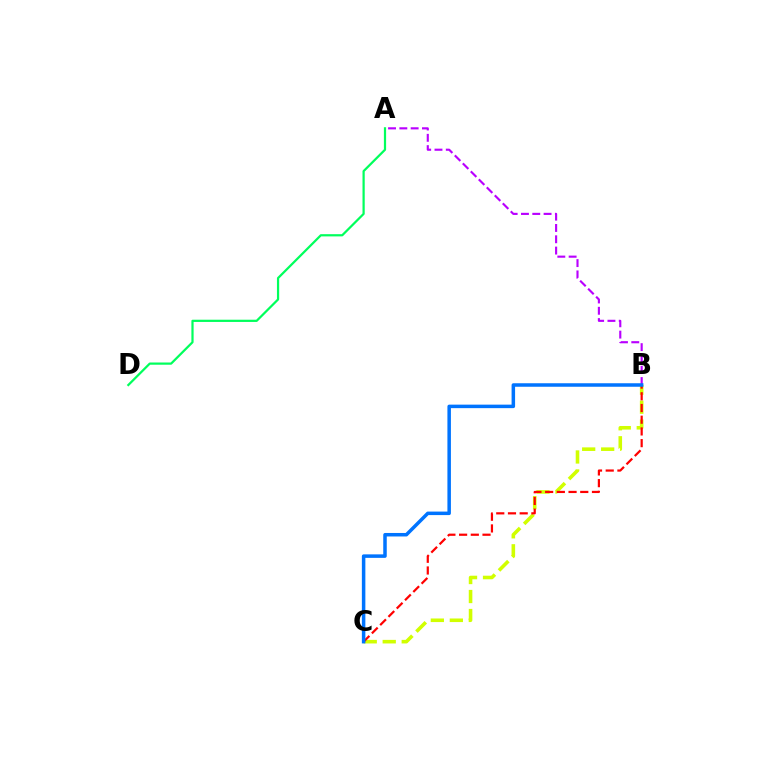{('B', 'C'): [{'color': '#d1ff00', 'line_style': 'dashed', 'thickness': 2.58}, {'color': '#ff0000', 'line_style': 'dashed', 'thickness': 1.59}, {'color': '#0074ff', 'line_style': 'solid', 'thickness': 2.52}], ('A', 'B'): [{'color': '#b900ff', 'line_style': 'dashed', 'thickness': 1.54}], ('A', 'D'): [{'color': '#00ff5c', 'line_style': 'solid', 'thickness': 1.6}]}